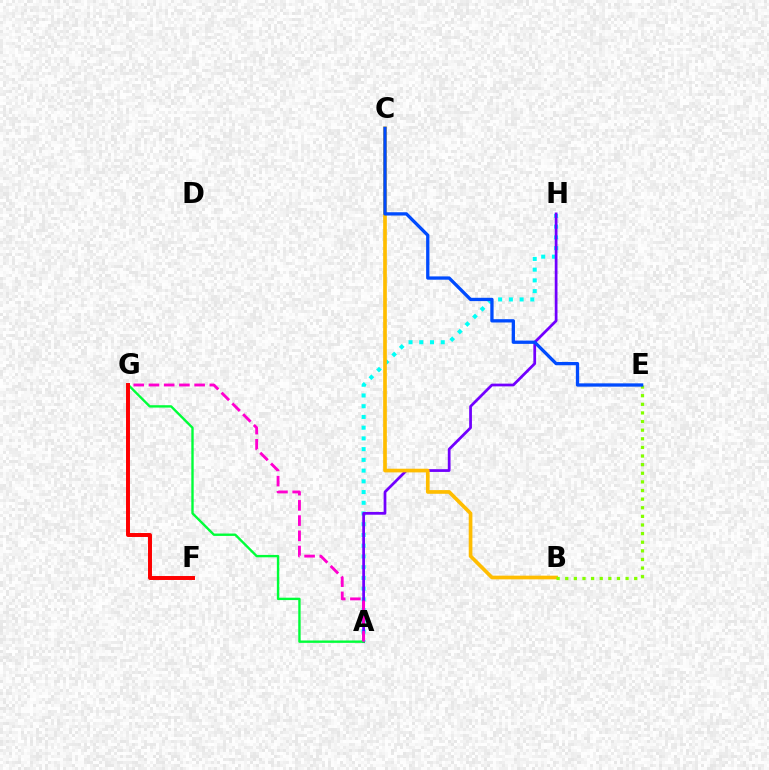{('A', 'H'): [{'color': '#00fff6', 'line_style': 'dotted', 'thickness': 2.92}, {'color': '#7200ff', 'line_style': 'solid', 'thickness': 1.97}], ('A', 'G'): [{'color': '#00ff39', 'line_style': 'solid', 'thickness': 1.71}, {'color': '#ff00cf', 'line_style': 'dashed', 'thickness': 2.07}], ('B', 'C'): [{'color': '#ffbd00', 'line_style': 'solid', 'thickness': 2.65}], ('B', 'E'): [{'color': '#84ff00', 'line_style': 'dotted', 'thickness': 2.34}], ('F', 'G'): [{'color': '#ff0000', 'line_style': 'solid', 'thickness': 2.85}], ('C', 'E'): [{'color': '#004bff', 'line_style': 'solid', 'thickness': 2.37}]}